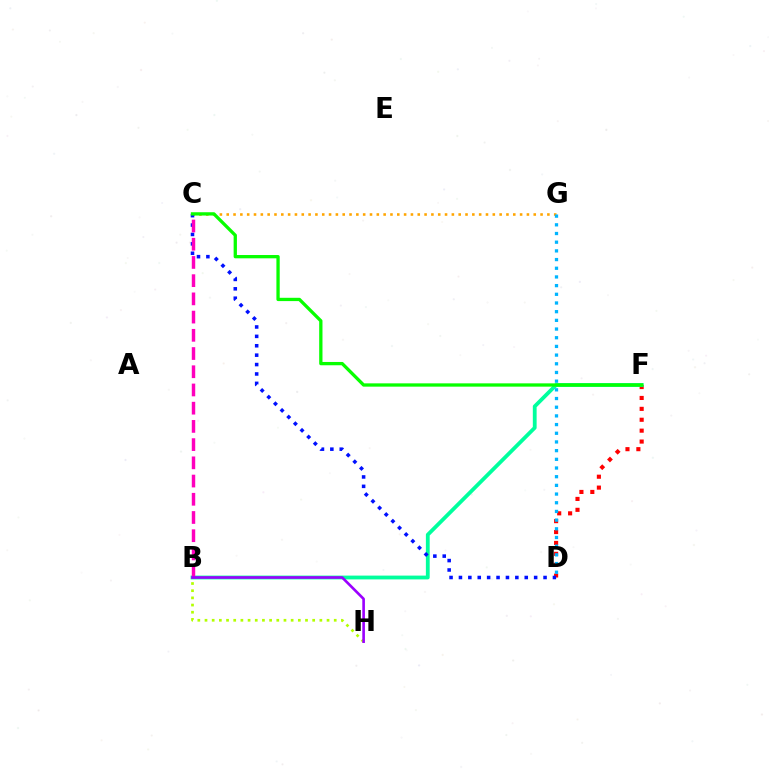{('D', 'F'): [{'color': '#ff0000', 'line_style': 'dotted', 'thickness': 2.96}], ('B', 'F'): [{'color': '#00ff9d', 'line_style': 'solid', 'thickness': 2.74}], ('C', 'G'): [{'color': '#ffa500', 'line_style': 'dotted', 'thickness': 1.85}], ('B', 'H'): [{'color': '#b3ff00', 'line_style': 'dotted', 'thickness': 1.95}, {'color': '#9b00ff', 'line_style': 'solid', 'thickness': 1.9}], ('C', 'D'): [{'color': '#0010ff', 'line_style': 'dotted', 'thickness': 2.55}], ('B', 'C'): [{'color': '#ff00bd', 'line_style': 'dashed', 'thickness': 2.47}], ('D', 'G'): [{'color': '#00b5ff', 'line_style': 'dotted', 'thickness': 2.36}], ('C', 'F'): [{'color': '#08ff00', 'line_style': 'solid', 'thickness': 2.37}]}